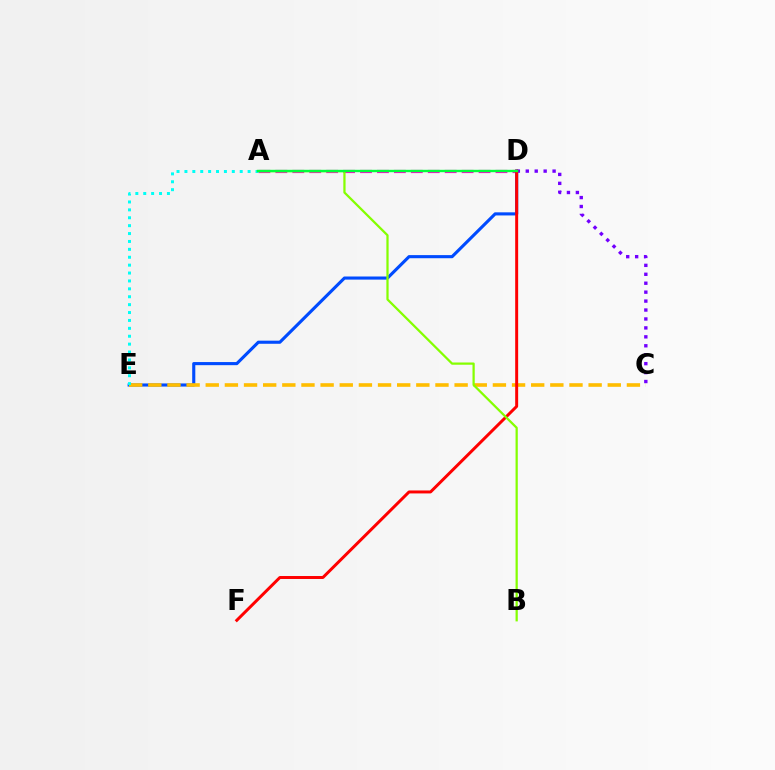{('A', 'D'): [{'color': '#ff00cf', 'line_style': 'dashed', 'thickness': 2.3}, {'color': '#00ff39', 'line_style': 'solid', 'thickness': 1.71}], ('D', 'E'): [{'color': '#004bff', 'line_style': 'solid', 'thickness': 2.24}], ('C', 'E'): [{'color': '#ffbd00', 'line_style': 'dashed', 'thickness': 2.6}], ('C', 'D'): [{'color': '#7200ff', 'line_style': 'dotted', 'thickness': 2.43}], ('D', 'F'): [{'color': '#ff0000', 'line_style': 'solid', 'thickness': 2.14}], ('A', 'B'): [{'color': '#84ff00', 'line_style': 'solid', 'thickness': 1.62}], ('A', 'E'): [{'color': '#00fff6', 'line_style': 'dotted', 'thickness': 2.15}]}